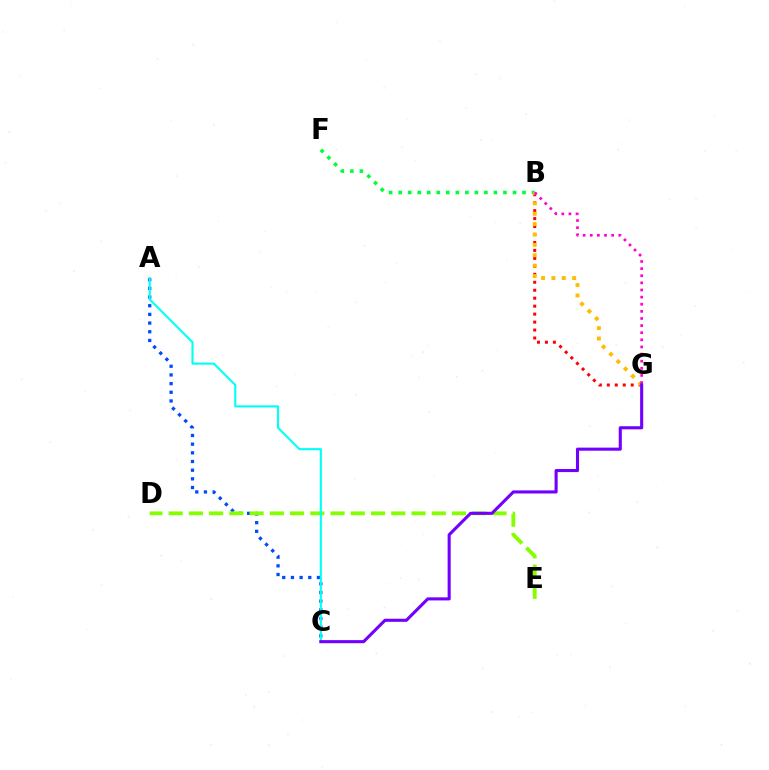{('B', 'F'): [{'color': '#00ff39', 'line_style': 'dotted', 'thickness': 2.59}], ('B', 'G'): [{'color': '#ff0000', 'line_style': 'dotted', 'thickness': 2.16}, {'color': '#ffbd00', 'line_style': 'dotted', 'thickness': 2.82}, {'color': '#ff00cf', 'line_style': 'dotted', 'thickness': 1.93}], ('A', 'C'): [{'color': '#004bff', 'line_style': 'dotted', 'thickness': 2.36}, {'color': '#00fff6', 'line_style': 'solid', 'thickness': 1.51}], ('D', 'E'): [{'color': '#84ff00', 'line_style': 'dashed', 'thickness': 2.75}], ('C', 'G'): [{'color': '#7200ff', 'line_style': 'solid', 'thickness': 2.22}]}